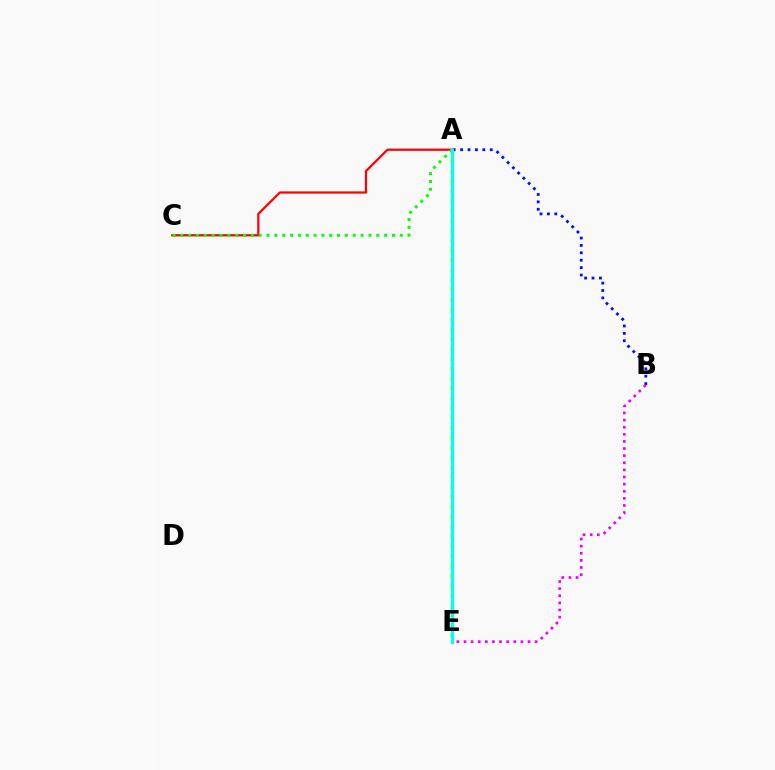{('A', 'B'): [{'color': '#0010ff', 'line_style': 'dotted', 'thickness': 2.01}], ('A', 'C'): [{'color': '#ff0000', 'line_style': 'solid', 'thickness': 1.6}, {'color': '#08ff00', 'line_style': 'dotted', 'thickness': 2.13}], ('B', 'E'): [{'color': '#ee00ff', 'line_style': 'dotted', 'thickness': 1.93}], ('A', 'E'): [{'color': '#fcf500', 'line_style': 'dotted', 'thickness': 2.68}, {'color': '#00fff6', 'line_style': 'solid', 'thickness': 2.38}]}